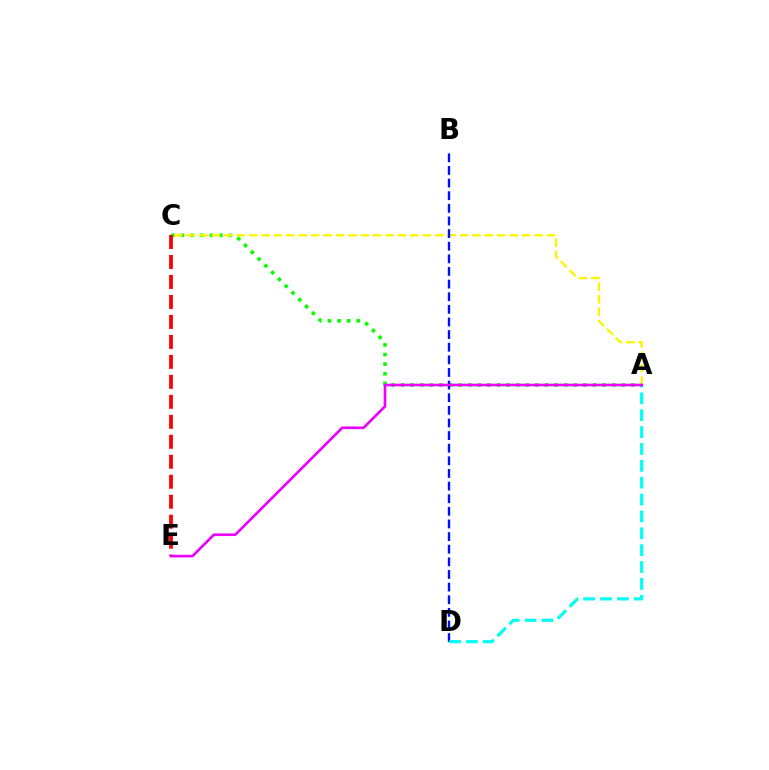{('A', 'C'): [{'color': '#08ff00', 'line_style': 'dotted', 'thickness': 2.61}, {'color': '#fcf500', 'line_style': 'dashed', 'thickness': 1.69}], ('C', 'E'): [{'color': '#ff0000', 'line_style': 'dashed', 'thickness': 2.71}], ('B', 'D'): [{'color': '#0010ff', 'line_style': 'dashed', 'thickness': 1.72}], ('A', 'D'): [{'color': '#00fff6', 'line_style': 'dashed', 'thickness': 2.29}], ('A', 'E'): [{'color': '#ee00ff', 'line_style': 'solid', 'thickness': 1.9}]}